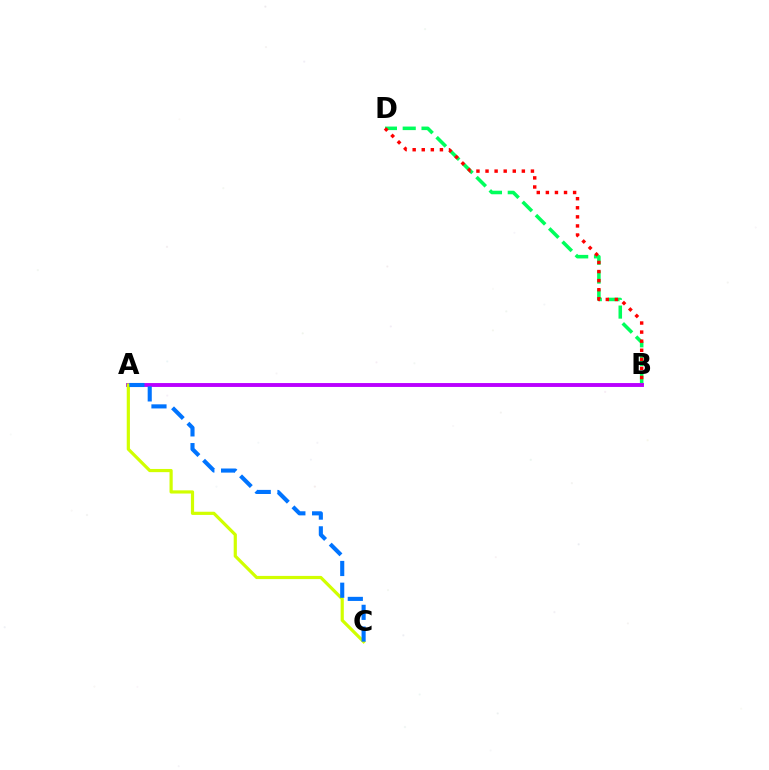{('B', 'D'): [{'color': '#00ff5c', 'line_style': 'dashed', 'thickness': 2.55}, {'color': '#ff0000', 'line_style': 'dotted', 'thickness': 2.47}], ('A', 'B'): [{'color': '#b900ff', 'line_style': 'solid', 'thickness': 2.8}], ('A', 'C'): [{'color': '#d1ff00', 'line_style': 'solid', 'thickness': 2.3}, {'color': '#0074ff', 'line_style': 'dashed', 'thickness': 2.95}]}